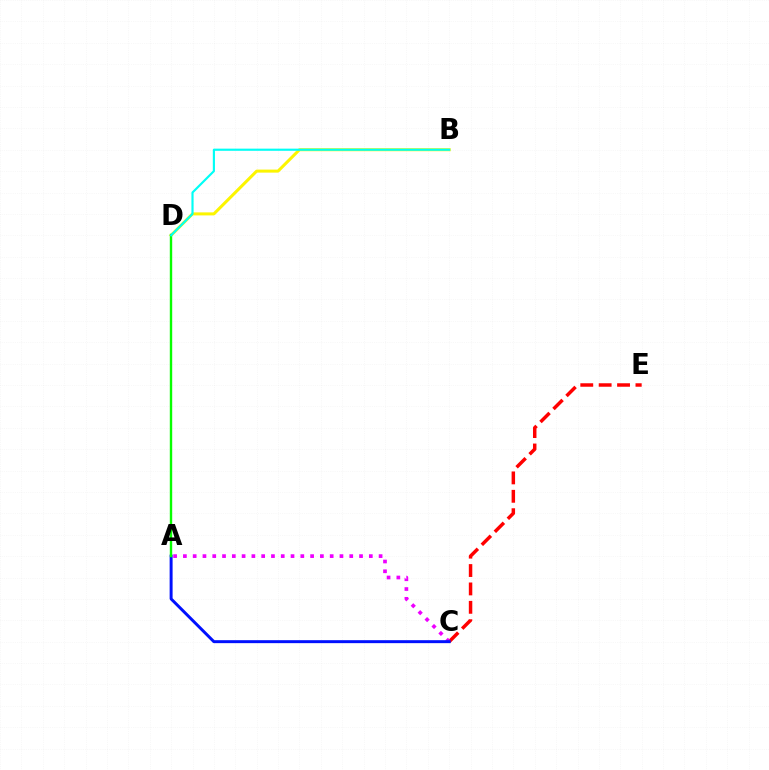{('C', 'E'): [{'color': '#ff0000', 'line_style': 'dashed', 'thickness': 2.5}], ('A', 'C'): [{'color': '#ee00ff', 'line_style': 'dotted', 'thickness': 2.66}, {'color': '#0010ff', 'line_style': 'solid', 'thickness': 2.13}], ('B', 'D'): [{'color': '#fcf500', 'line_style': 'solid', 'thickness': 2.18}, {'color': '#00fff6', 'line_style': 'solid', 'thickness': 1.55}], ('A', 'D'): [{'color': '#08ff00', 'line_style': 'solid', 'thickness': 1.73}]}